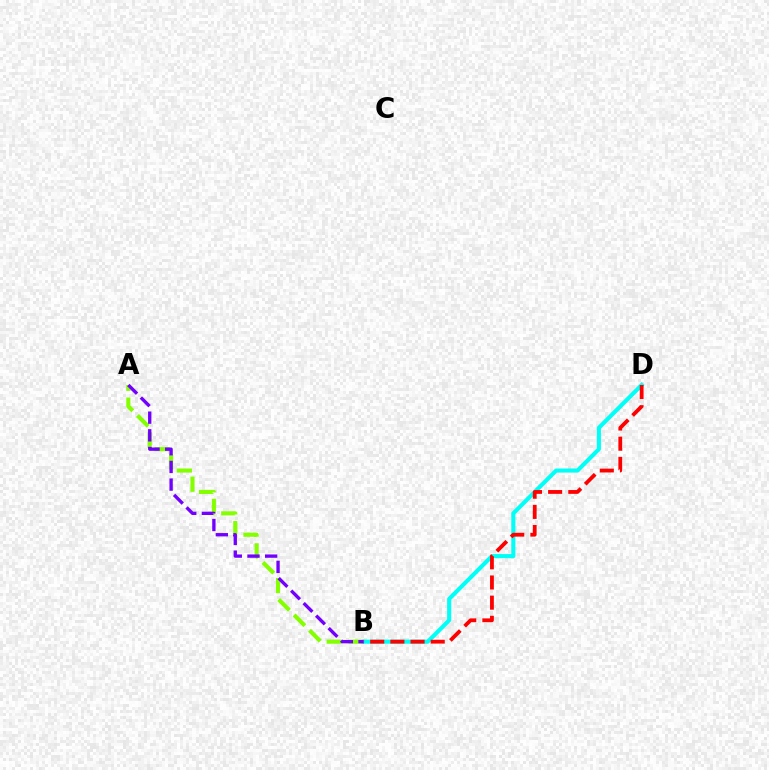{('A', 'B'): [{'color': '#84ff00', 'line_style': 'dashed', 'thickness': 2.96}, {'color': '#7200ff', 'line_style': 'dashed', 'thickness': 2.4}], ('B', 'D'): [{'color': '#00fff6', 'line_style': 'solid', 'thickness': 2.94}, {'color': '#ff0000', 'line_style': 'dashed', 'thickness': 2.74}]}